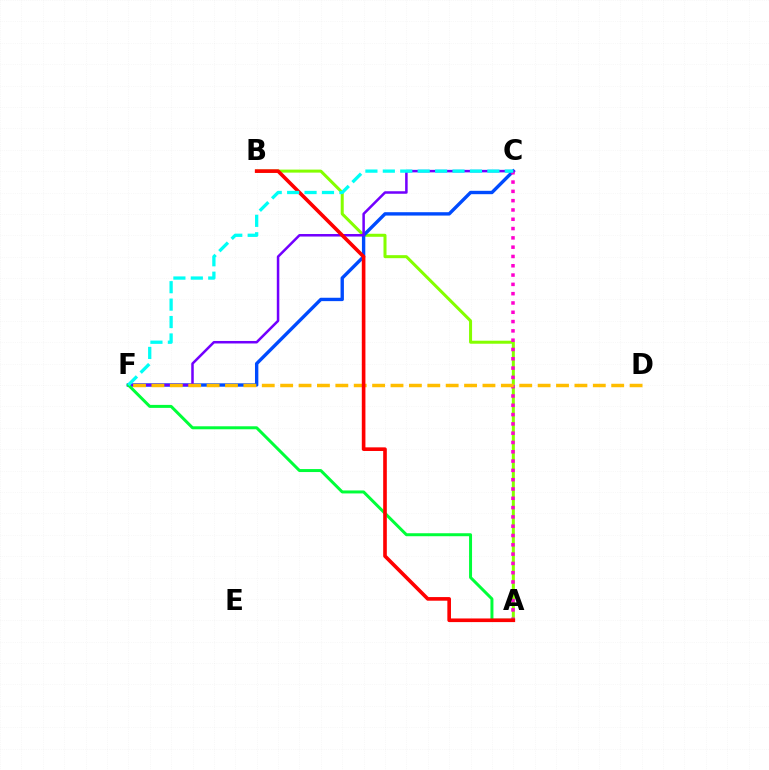{('A', 'B'): [{'color': '#84ff00', 'line_style': 'solid', 'thickness': 2.17}, {'color': '#ff0000', 'line_style': 'solid', 'thickness': 2.62}], ('C', 'F'): [{'color': '#004bff', 'line_style': 'solid', 'thickness': 2.43}, {'color': '#7200ff', 'line_style': 'solid', 'thickness': 1.81}, {'color': '#00fff6', 'line_style': 'dashed', 'thickness': 2.37}], ('A', 'C'): [{'color': '#ff00cf', 'line_style': 'dotted', 'thickness': 2.53}], ('A', 'F'): [{'color': '#00ff39', 'line_style': 'solid', 'thickness': 2.15}], ('D', 'F'): [{'color': '#ffbd00', 'line_style': 'dashed', 'thickness': 2.5}]}